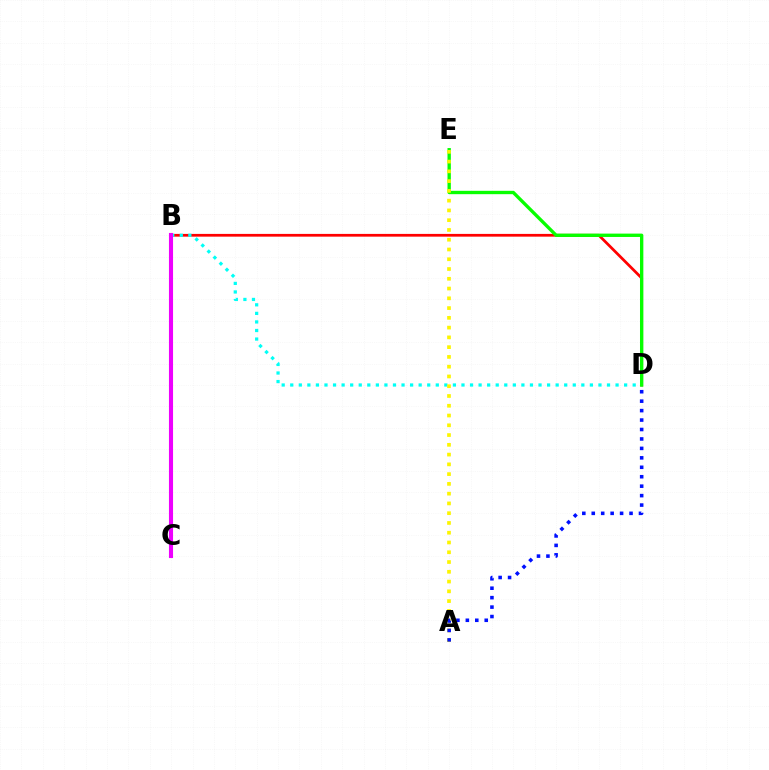{('B', 'D'): [{'color': '#ff0000', 'line_style': 'solid', 'thickness': 1.98}, {'color': '#00fff6', 'line_style': 'dotted', 'thickness': 2.33}], ('D', 'E'): [{'color': '#08ff00', 'line_style': 'solid', 'thickness': 2.41}], ('B', 'C'): [{'color': '#ee00ff', 'line_style': 'solid', 'thickness': 2.95}], ('A', 'E'): [{'color': '#fcf500', 'line_style': 'dotted', 'thickness': 2.65}], ('A', 'D'): [{'color': '#0010ff', 'line_style': 'dotted', 'thickness': 2.57}]}